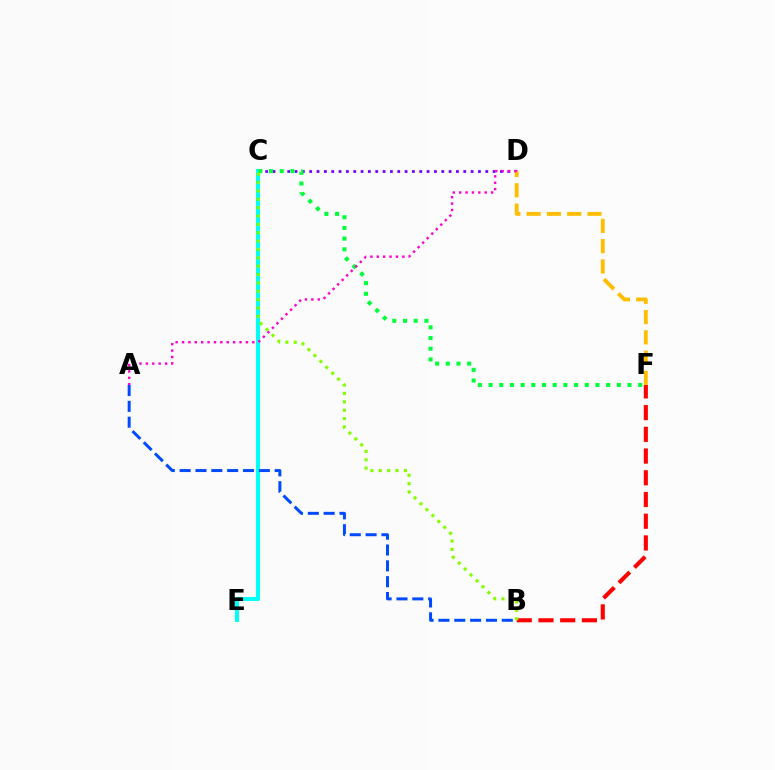{('C', 'D'): [{'color': '#7200ff', 'line_style': 'dotted', 'thickness': 1.99}], ('C', 'E'): [{'color': '#00fff6', 'line_style': 'solid', 'thickness': 2.94}], ('A', 'B'): [{'color': '#004bff', 'line_style': 'dashed', 'thickness': 2.15}], ('D', 'F'): [{'color': '#ffbd00', 'line_style': 'dashed', 'thickness': 2.76}], ('C', 'F'): [{'color': '#00ff39', 'line_style': 'dotted', 'thickness': 2.91}], ('B', 'F'): [{'color': '#ff0000', 'line_style': 'dashed', 'thickness': 2.95}], ('B', 'C'): [{'color': '#84ff00', 'line_style': 'dotted', 'thickness': 2.27}], ('A', 'D'): [{'color': '#ff00cf', 'line_style': 'dotted', 'thickness': 1.74}]}